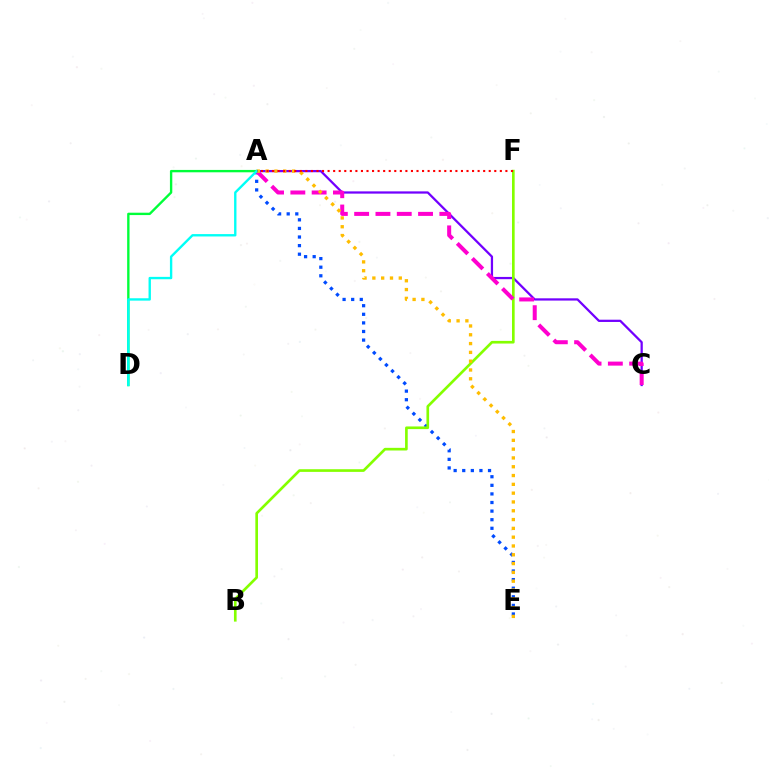{('A', 'E'): [{'color': '#004bff', 'line_style': 'dotted', 'thickness': 2.34}, {'color': '#ffbd00', 'line_style': 'dotted', 'thickness': 2.39}], ('A', 'C'): [{'color': '#7200ff', 'line_style': 'solid', 'thickness': 1.62}, {'color': '#ff00cf', 'line_style': 'dashed', 'thickness': 2.89}], ('B', 'F'): [{'color': '#84ff00', 'line_style': 'solid', 'thickness': 1.91}], ('A', 'D'): [{'color': '#00ff39', 'line_style': 'solid', 'thickness': 1.71}, {'color': '#00fff6', 'line_style': 'solid', 'thickness': 1.71}], ('A', 'F'): [{'color': '#ff0000', 'line_style': 'dotted', 'thickness': 1.51}]}